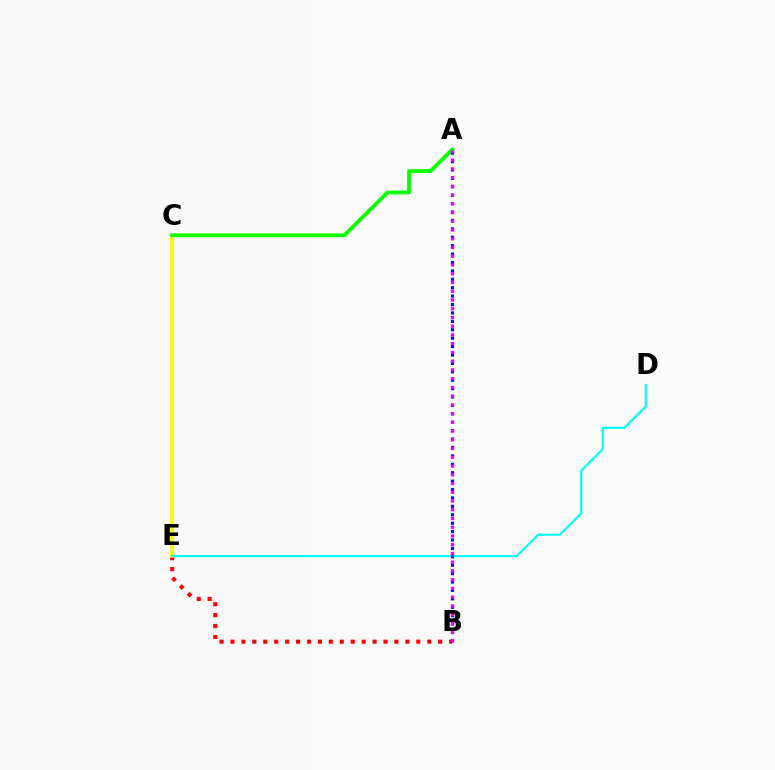{('B', 'E'): [{'color': '#ff0000', 'line_style': 'dotted', 'thickness': 2.97}], ('C', 'E'): [{'color': '#fcf500', 'line_style': 'solid', 'thickness': 2.59}], ('A', 'C'): [{'color': '#08ff00', 'line_style': 'solid', 'thickness': 2.75}], ('D', 'E'): [{'color': '#00fff6', 'line_style': 'solid', 'thickness': 1.58}], ('A', 'B'): [{'color': '#0010ff', 'line_style': 'dotted', 'thickness': 2.28}, {'color': '#ee00ff', 'line_style': 'dotted', 'thickness': 2.37}]}